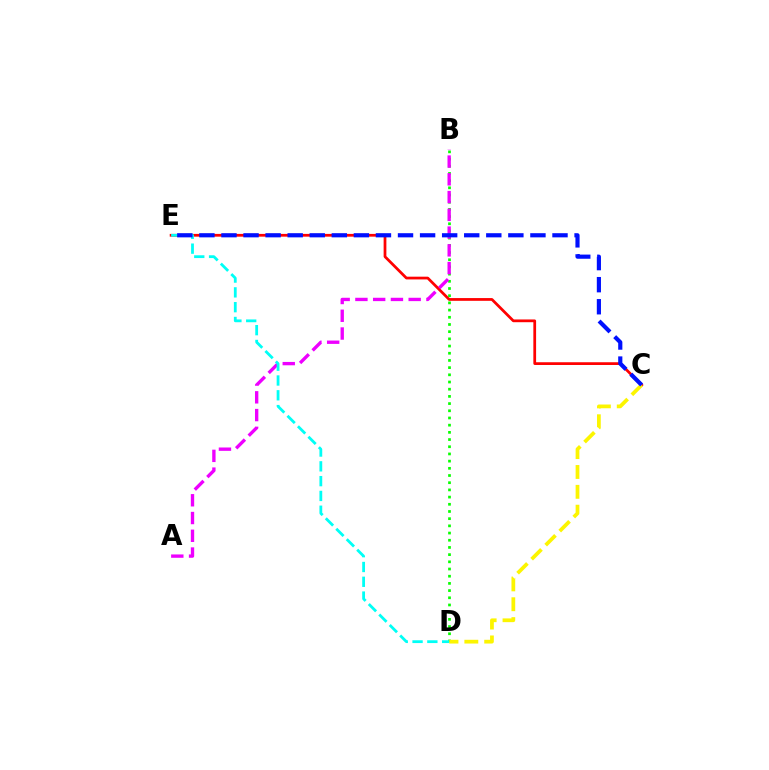{('C', 'E'): [{'color': '#ff0000', 'line_style': 'solid', 'thickness': 1.98}, {'color': '#0010ff', 'line_style': 'dashed', 'thickness': 3.0}], ('B', 'D'): [{'color': '#08ff00', 'line_style': 'dotted', 'thickness': 1.95}], ('C', 'D'): [{'color': '#fcf500', 'line_style': 'dashed', 'thickness': 2.7}], ('A', 'B'): [{'color': '#ee00ff', 'line_style': 'dashed', 'thickness': 2.41}], ('D', 'E'): [{'color': '#00fff6', 'line_style': 'dashed', 'thickness': 2.01}]}